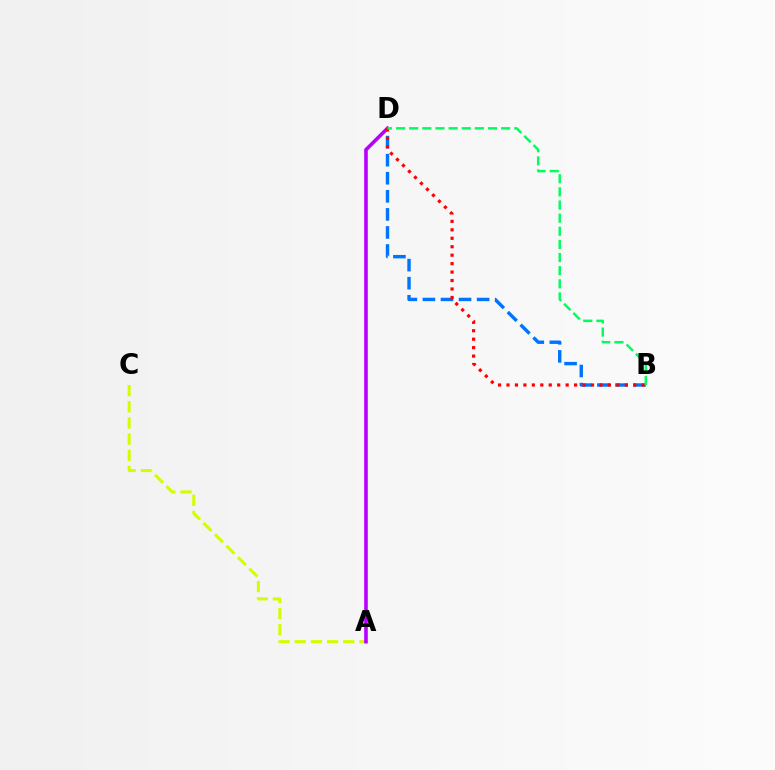{('A', 'C'): [{'color': '#d1ff00', 'line_style': 'dashed', 'thickness': 2.2}], ('B', 'D'): [{'color': '#0074ff', 'line_style': 'dashed', 'thickness': 2.45}, {'color': '#ff0000', 'line_style': 'dotted', 'thickness': 2.3}, {'color': '#00ff5c', 'line_style': 'dashed', 'thickness': 1.78}], ('A', 'D'): [{'color': '#b900ff', 'line_style': 'solid', 'thickness': 2.61}]}